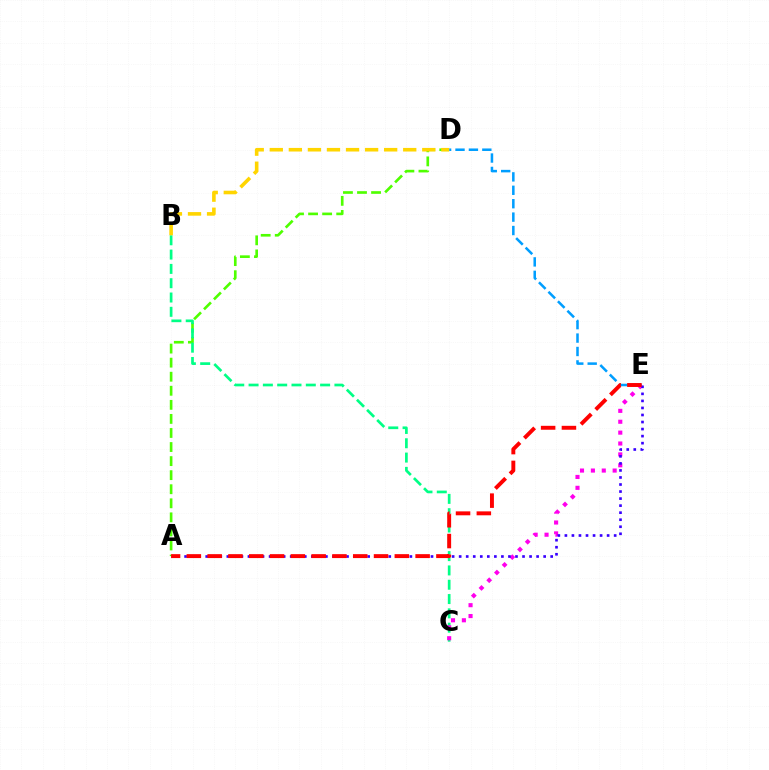{('A', 'D'): [{'color': '#4fff00', 'line_style': 'dashed', 'thickness': 1.91}], ('D', 'E'): [{'color': '#009eff', 'line_style': 'dashed', 'thickness': 1.82}], ('B', 'C'): [{'color': '#00ff86', 'line_style': 'dashed', 'thickness': 1.94}], ('C', 'E'): [{'color': '#ff00ed', 'line_style': 'dotted', 'thickness': 2.96}], ('A', 'E'): [{'color': '#3700ff', 'line_style': 'dotted', 'thickness': 1.91}, {'color': '#ff0000', 'line_style': 'dashed', 'thickness': 2.83}], ('B', 'D'): [{'color': '#ffd500', 'line_style': 'dashed', 'thickness': 2.59}]}